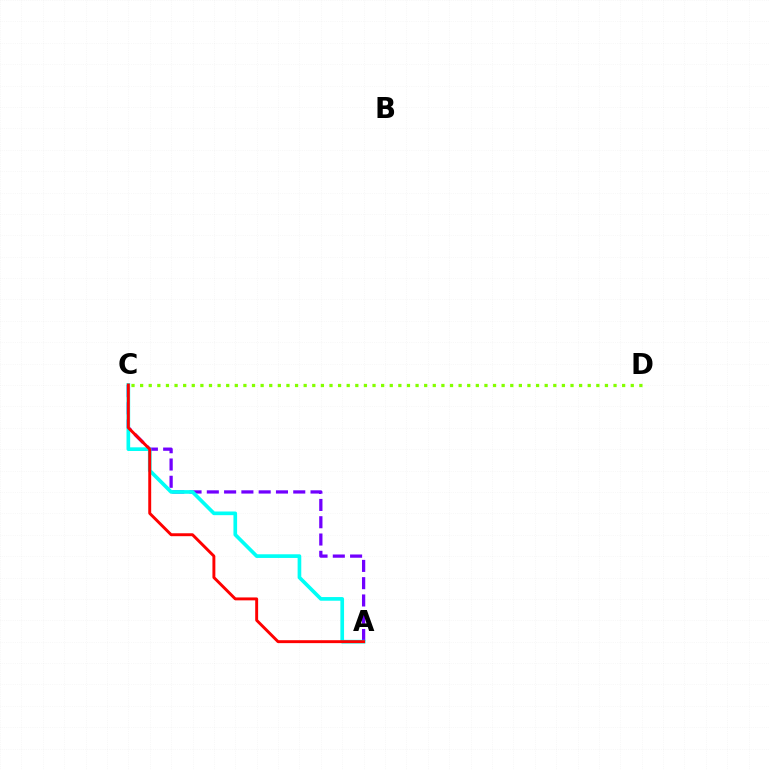{('A', 'C'): [{'color': '#7200ff', 'line_style': 'dashed', 'thickness': 2.35}, {'color': '#00fff6', 'line_style': 'solid', 'thickness': 2.64}, {'color': '#ff0000', 'line_style': 'solid', 'thickness': 2.1}], ('C', 'D'): [{'color': '#84ff00', 'line_style': 'dotted', 'thickness': 2.34}]}